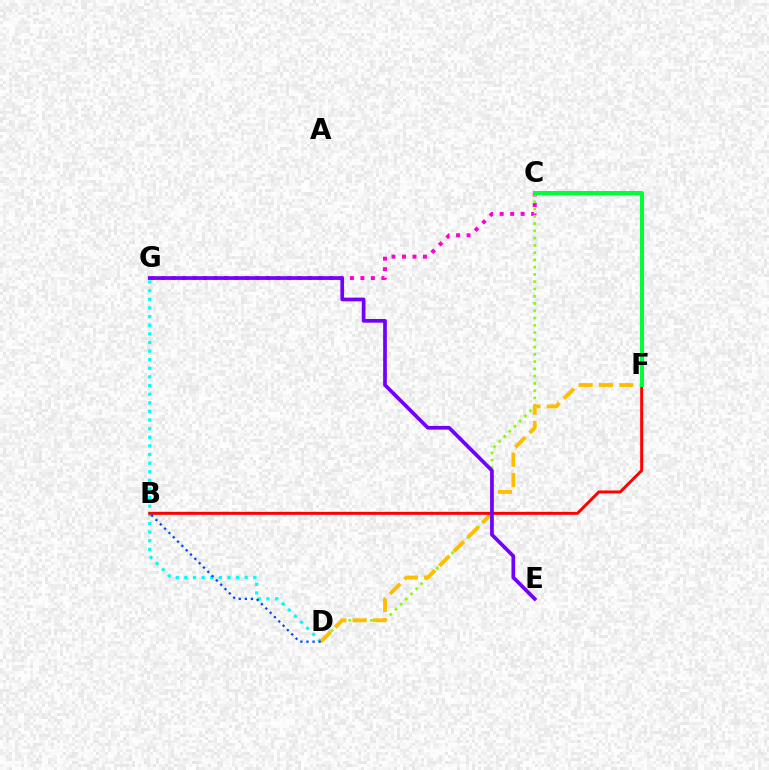{('D', 'G'): [{'color': '#00fff6', 'line_style': 'dotted', 'thickness': 2.34}], ('C', 'G'): [{'color': '#ff00cf', 'line_style': 'dotted', 'thickness': 2.85}], ('C', 'D'): [{'color': '#84ff00', 'line_style': 'dotted', 'thickness': 1.97}], ('D', 'F'): [{'color': '#ffbd00', 'line_style': 'dashed', 'thickness': 2.76}], ('B', 'F'): [{'color': '#ff0000', 'line_style': 'solid', 'thickness': 2.15}], ('C', 'F'): [{'color': '#00ff39', 'line_style': 'solid', 'thickness': 2.88}], ('B', 'D'): [{'color': '#004bff', 'line_style': 'dotted', 'thickness': 1.66}], ('E', 'G'): [{'color': '#7200ff', 'line_style': 'solid', 'thickness': 2.66}]}